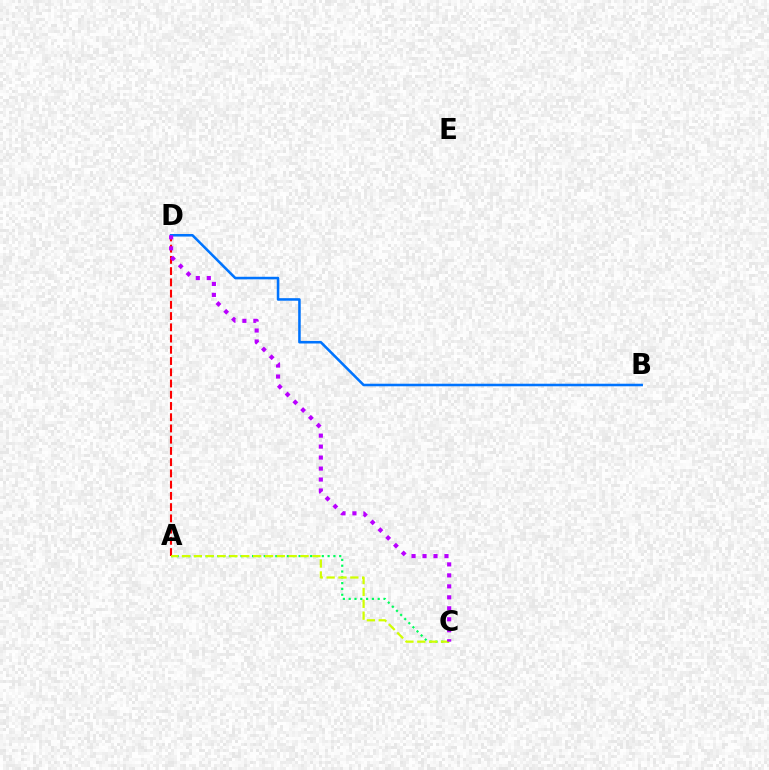{('A', 'C'): [{'color': '#00ff5c', 'line_style': 'dotted', 'thickness': 1.58}, {'color': '#d1ff00', 'line_style': 'dashed', 'thickness': 1.61}], ('A', 'D'): [{'color': '#ff0000', 'line_style': 'dashed', 'thickness': 1.53}], ('B', 'D'): [{'color': '#0074ff', 'line_style': 'solid', 'thickness': 1.84}], ('C', 'D'): [{'color': '#b900ff', 'line_style': 'dotted', 'thickness': 2.98}]}